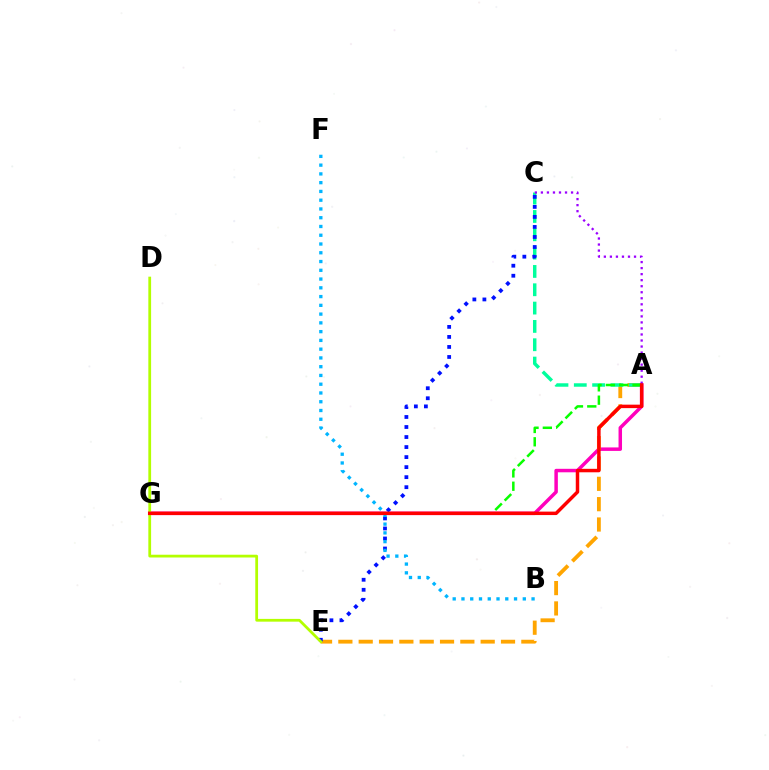{('A', 'G'): [{'color': '#ff00bd', 'line_style': 'solid', 'thickness': 2.51}, {'color': '#08ff00', 'line_style': 'dashed', 'thickness': 1.81}, {'color': '#ff0000', 'line_style': 'solid', 'thickness': 2.49}], ('A', 'E'): [{'color': '#ffa500', 'line_style': 'dashed', 'thickness': 2.76}], ('A', 'C'): [{'color': '#00ff9d', 'line_style': 'dashed', 'thickness': 2.49}, {'color': '#9b00ff', 'line_style': 'dotted', 'thickness': 1.64}], ('C', 'E'): [{'color': '#0010ff', 'line_style': 'dotted', 'thickness': 2.72}], ('B', 'F'): [{'color': '#00b5ff', 'line_style': 'dotted', 'thickness': 2.38}], ('D', 'E'): [{'color': '#b3ff00', 'line_style': 'solid', 'thickness': 1.99}]}